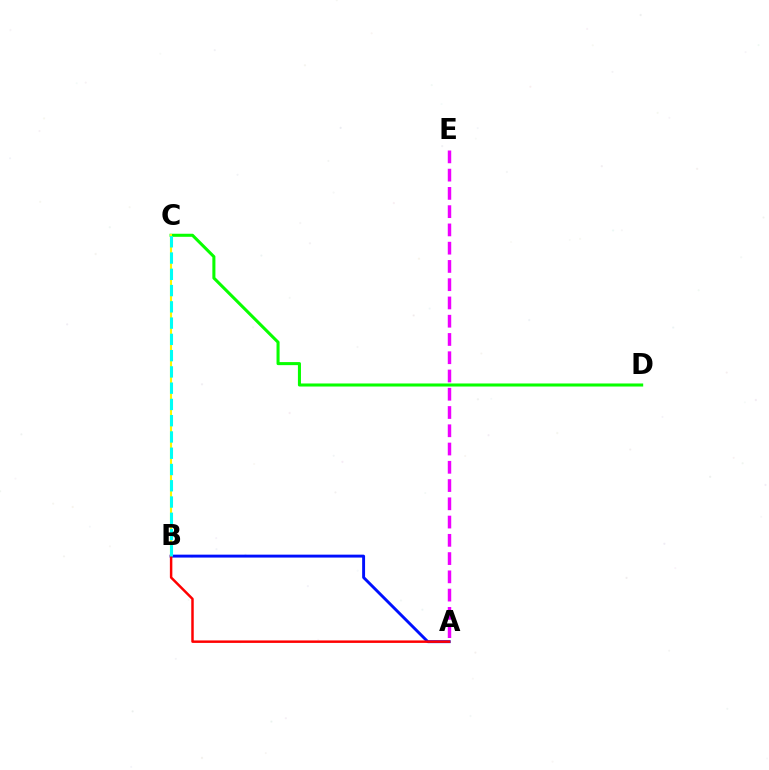{('C', 'D'): [{'color': '#08ff00', 'line_style': 'solid', 'thickness': 2.2}], ('A', 'B'): [{'color': '#0010ff', 'line_style': 'solid', 'thickness': 2.1}, {'color': '#ff0000', 'line_style': 'solid', 'thickness': 1.78}], ('B', 'C'): [{'color': '#fcf500', 'line_style': 'solid', 'thickness': 1.52}, {'color': '#00fff6', 'line_style': 'dashed', 'thickness': 2.21}], ('A', 'E'): [{'color': '#ee00ff', 'line_style': 'dashed', 'thickness': 2.48}]}